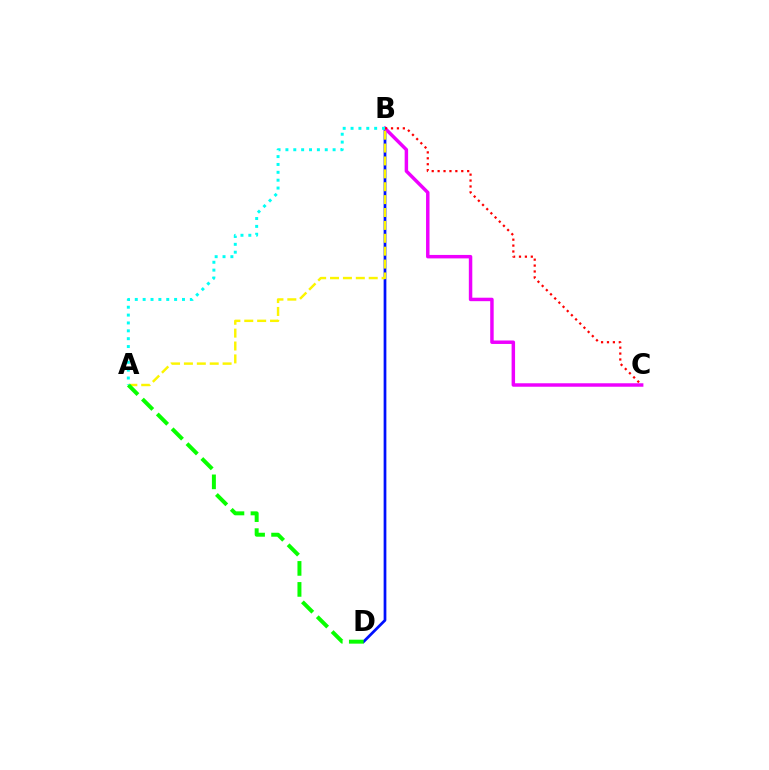{('B', 'D'): [{'color': '#0010ff', 'line_style': 'solid', 'thickness': 1.97}], ('B', 'C'): [{'color': '#ee00ff', 'line_style': 'solid', 'thickness': 2.5}, {'color': '#ff0000', 'line_style': 'dotted', 'thickness': 1.61}], ('A', 'B'): [{'color': '#fcf500', 'line_style': 'dashed', 'thickness': 1.75}, {'color': '#00fff6', 'line_style': 'dotted', 'thickness': 2.14}], ('A', 'D'): [{'color': '#08ff00', 'line_style': 'dashed', 'thickness': 2.85}]}